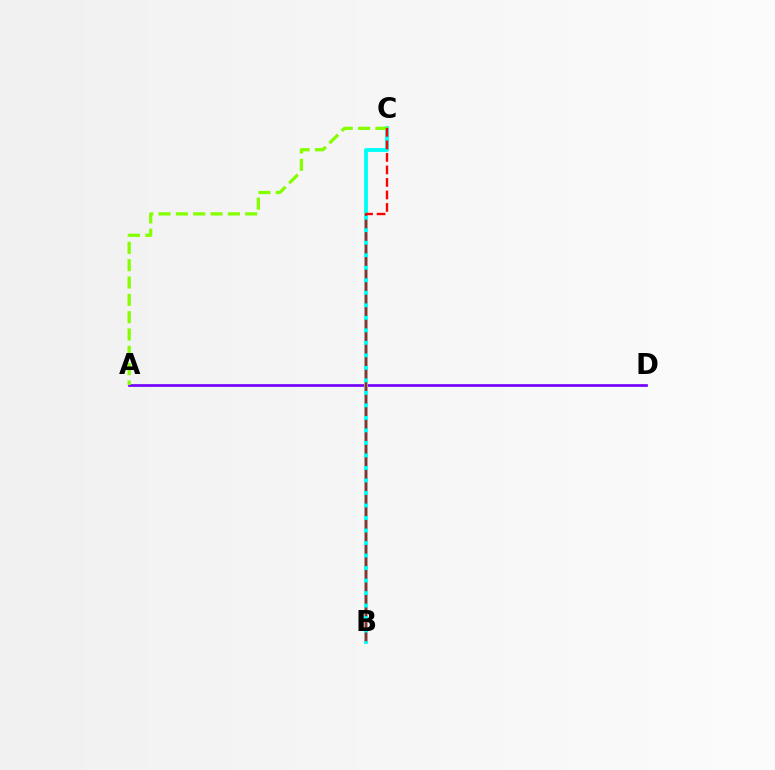{('A', 'D'): [{'color': '#7200ff', 'line_style': 'solid', 'thickness': 1.93}], ('B', 'C'): [{'color': '#00fff6', 'line_style': 'solid', 'thickness': 2.78}, {'color': '#ff0000', 'line_style': 'dashed', 'thickness': 1.7}], ('A', 'C'): [{'color': '#84ff00', 'line_style': 'dashed', 'thickness': 2.35}]}